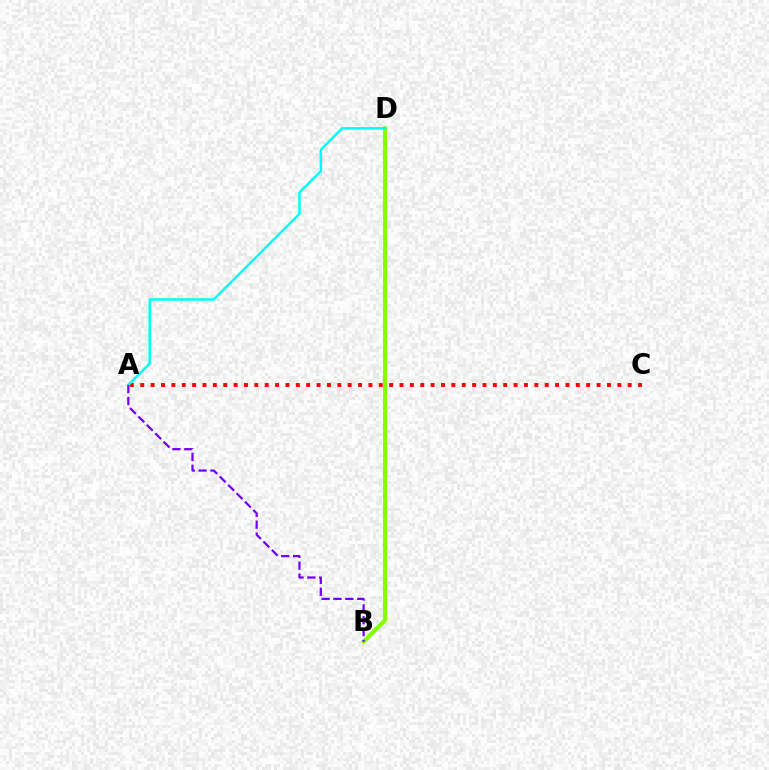{('A', 'C'): [{'color': '#ff0000', 'line_style': 'dotted', 'thickness': 2.82}], ('B', 'D'): [{'color': '#84ff00', 'line_style': 'solid', 'thickness': 2.92}], ('A', 'D'): [{'color': '#00fff6', 'line_style': 'solid', 'thickness': 1.79}], ('A', 'B'): [{'color': '#7200ff', 'line_style': 'dashed', 'thickness': 1.61}]}